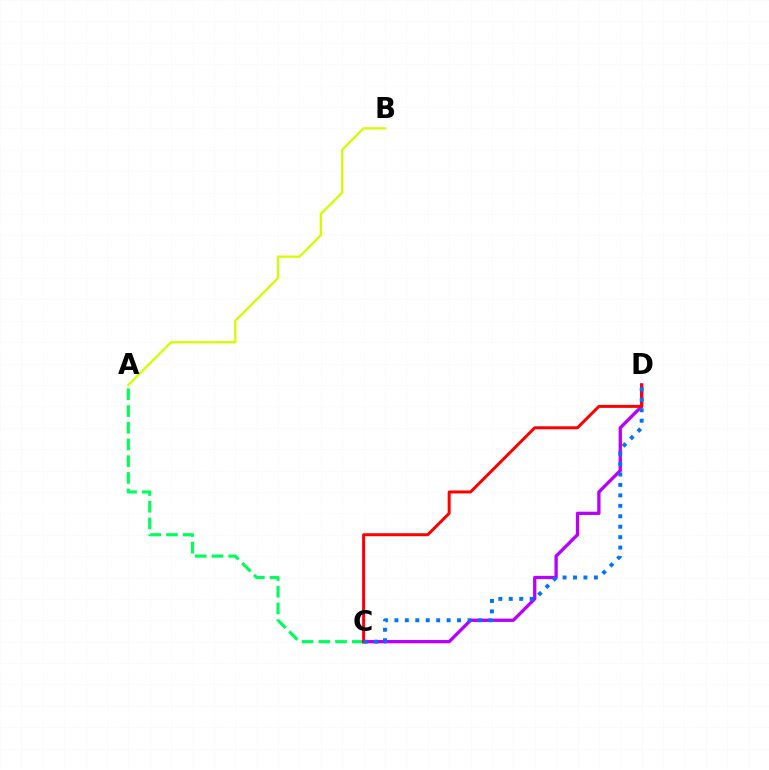{('A', 'C'): [{'color': '#00ff5c', 'line_style': 'dashed', 'thickness': 2.27}], ('C', 'D'): [{'color': '#b900ff', 'line_style': 'solid', 'thickness': 2.37}, {'color': '#ff0000', 'line_style': 'solid', 'thickness': 2.15}, {'color': '#0074ff', 'line_style': 'dotted', 'thickness': 2.84}], ('A', 'B'): [{'color': '#d1ff00', 'line_style': 'solid', 'thickness': 1.65}]}